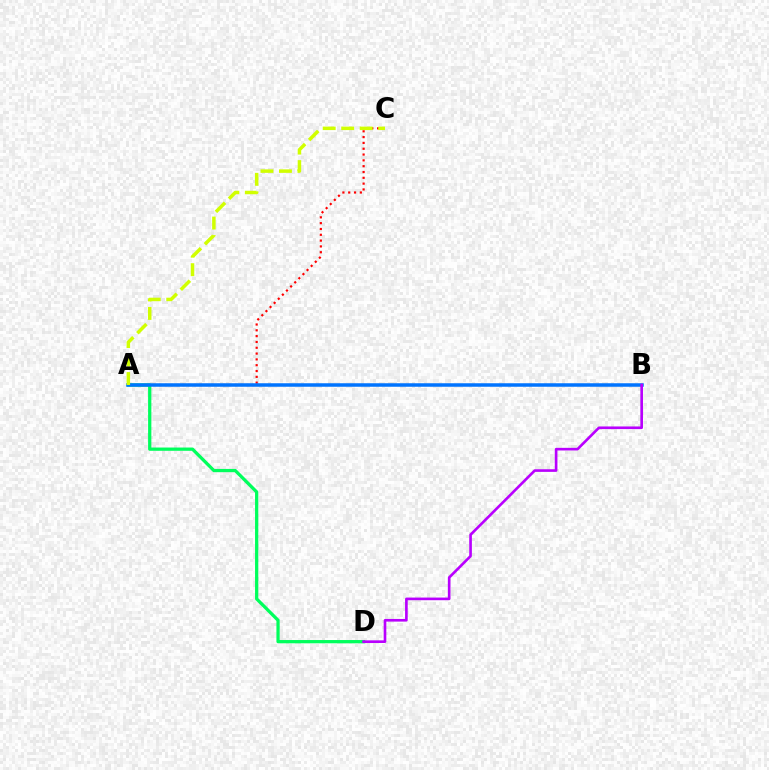{('A', 'C'): [{'color': '#ff0000', 'line_style': 'dotted', 'thickness': 1.58}, {'color': '#d1ff00', 'line_style': 'dashed', 'thickness': 2.51}], ('A', 'D'): [{'color': '#00ff5c', 'line_style': 'solid', 'thickness': 2.35}], ('A', 'B'): [{'color': '#0074ff', 'line_style': 'solid', 'thickness': 2.52}], ('B', 'D'): [{'color': '#b900ff', 'line_style': 'solid', 'thickness': 1.9}]}